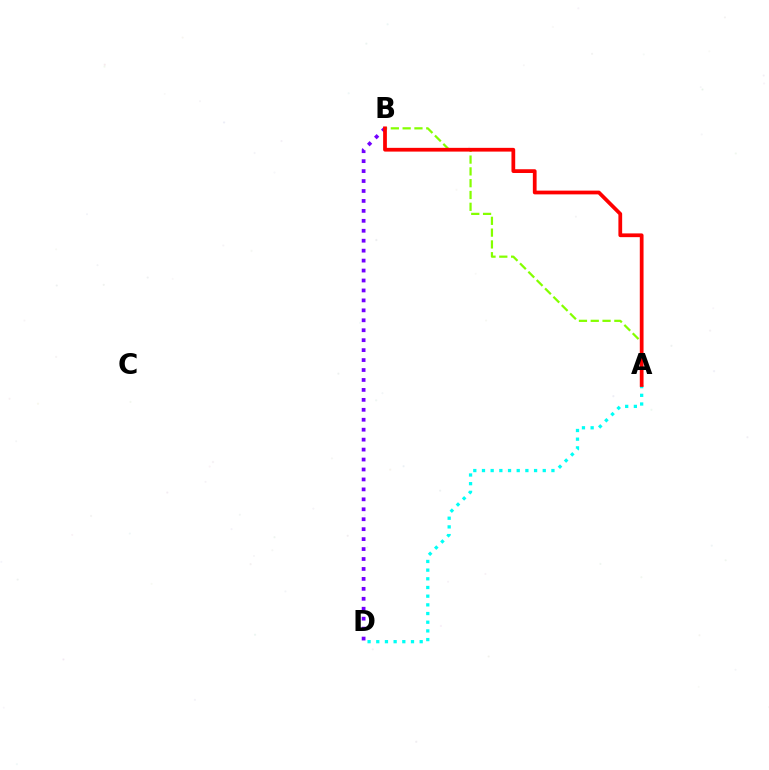{('A', 'B'): [{'color': '#84ff00', 'line_style': 'dashed', 'thickness': 1.6}, {'color': '#ff0000', 'line_style': 'solid', 'thickness': 2.7}], ('B', 'D'): [{'color': '#7200ff', 'line_style': 'dotted', 'thickness': 2.7}], ('A', 'D'): [{'color': '#00fff6', 'line_style': 'dotted', 'thickness': 2.36}]}